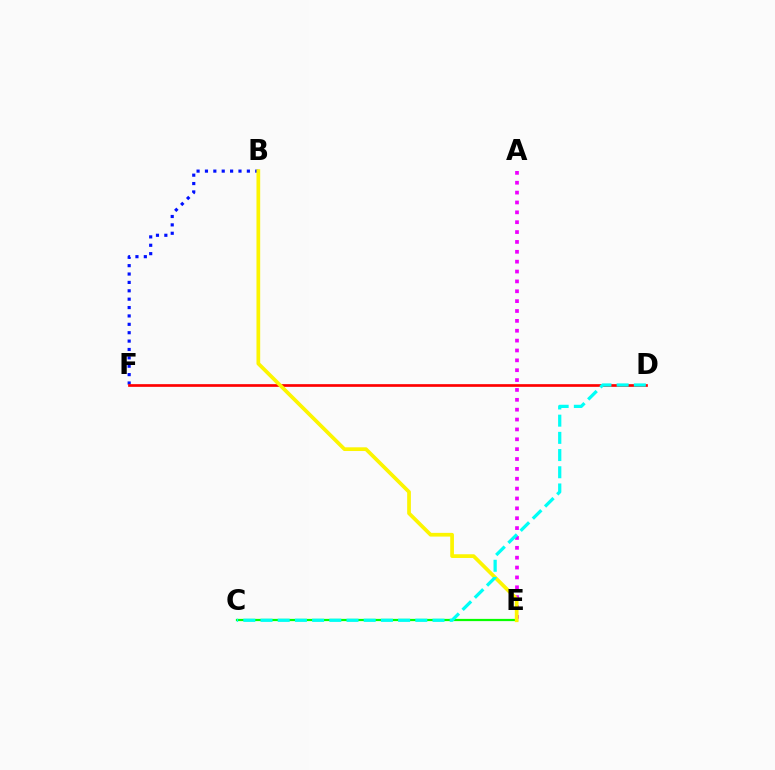{('B', 'F'): [{'color': '#0010ff', 'line_style': 'dotted', 'thickness': 2.28}], ('D', 'F'): [{'color': '#ff0000', 'line_style': 'solid', 'thickness': 1.94}], ('A', 'E'): [{'color': '#ee00ff', 'line_style': 'dotted', 'thickness': 2.68}], ('C', 'E'): [{'color': '#08ff00', 'line_style': 'solid', 'thickness': 1.61}], ('B', 'E'): [{'color': '#fcf500', 'line_style': 'solid', 'thickness': 2.68}], ('C', 'D'): [{'color': '#00fff6', 'line_style': 'dashed', 'thickness': 2.34}]}